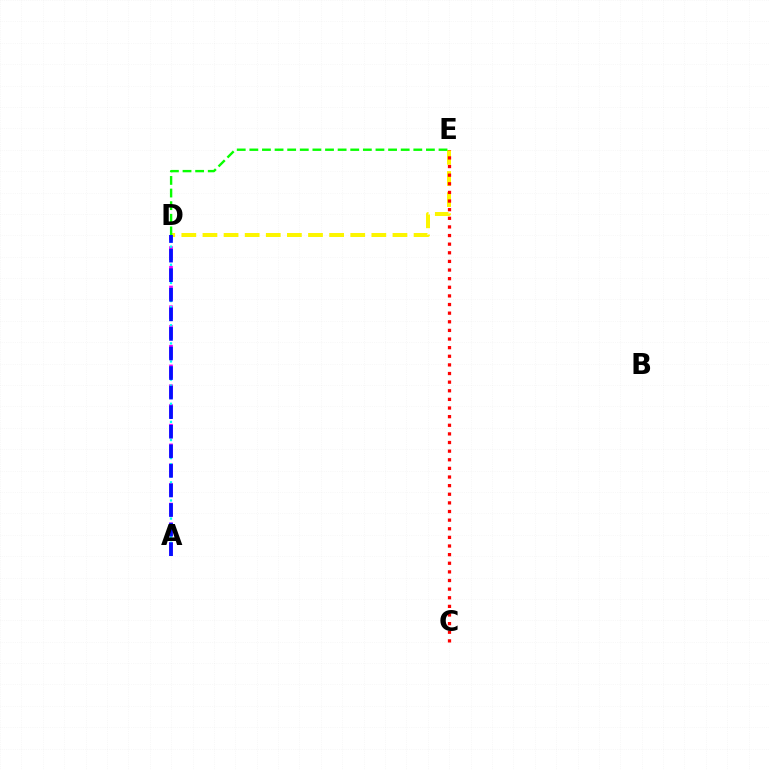{('D', 'E'): [{'color': '#fcf500', 'line_style': 'dashed', 'thickness': 2.87}, {'color': '#08ff00', 'line_style': 'dashed', 'thickness': 1.71}], ('C', 'E'): [{'color': '#ff0000', 'line_style': 'dotted', 'thickness': 2.34}], ('A', 'D'): [{'color': '#ee00ff', 'line_style': 'dashed', 'thickness': 2.68}, {'color': '#00fff6', 'line_style': 'dotted', 'thickness': 1.64}, {'color': '#0010ff', 'line_style': 'dashed', 'thickness': 2.66}]}